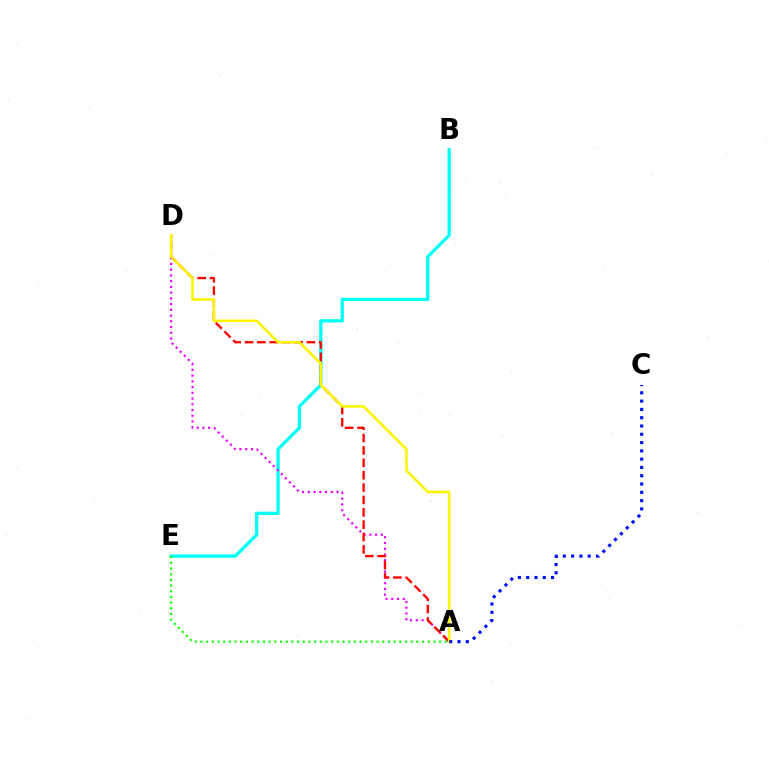{('B', 'E'): [{'color': '#00fff6', 'line_style': 'solid', 'thickness': 2.36}], ('A', 'D'): [{'color': '#ee00ff', 'line_style': 'dotted', 'thickness': 1.56}, {'color': '#ff0000', 'line_style': 'dashed', 'thickness': 1.68}, {'color': '#fcf500', 'line_style': 'solid', 'thickness': 1.85}], ('A', 'E'): [{'color': '#08ff00', 'line_style': 'dotted', 'thickness': 1.54}], ('A', 'C'): [{'color': '#0010ff', 'line_style': 'dotted', 'thickness': 2.25}]}